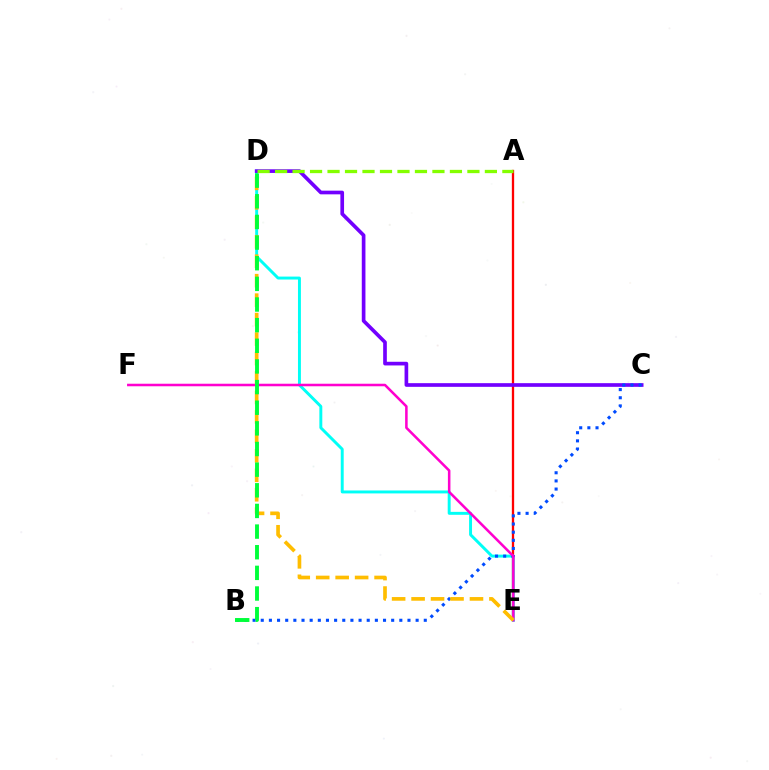{('A', 'E'): [{'color': '#ff0000', 'line_style': 'solid', 'thickness': 1.66}], ('D', 'E'): [{'color': '#00fff6', 'line_style': 'solid', 'thickness': 2.12}, {'color': '#ffbd00', 'line_style': 'dashed', 'thickness': 2.64}], ('C', 'D'): [{'color': '#7200ff', 'line_style': 'solid', 'thickness': 2.64}], ('B', 'C'): [{'color': '#004bff', 'line_style': 'dotted', 'thickness': 2.21}], ('E', 'F'): [{'color': '#ff00cf', 'line_style': 'solid', 'thickness': 1.83}], ('A', 'D'): [{'color': '#84ff00', 'line_style': 'dashed', 'thickness': 2.38}], ('B', 'D'): [{'color': '#00ff39', 'line_style': 'dashed', 'thickness': 2.8}]}